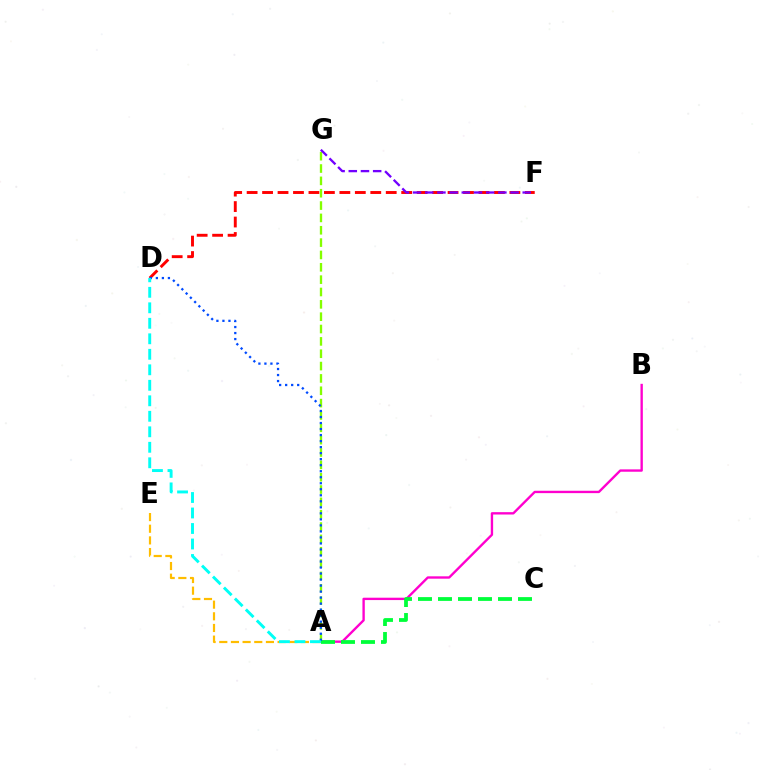{('A', 'E'): [{'color': '#ffbd00', 'line_style': 'dashed', 'thickness': 1.58}], ('D', 'F'): [{'color': '#ff0000', 'line_style': 'dashed', 'thickness': 2.1}], ('A', 'B'): [{'color': '#ff00cf', 'line_style': 'solid', 'thickness': 1.7}], ('A', 'G'): [{'color': '#84ff00', 'line_style': 'dashed', 'thickness': 1.68}], ('A', 'C'): [{'color': '#00ff39', 'line_style': 'dashed', 'thickness': 2.72}], ('F', 'G'): [{'color': '#7200ff', 'line_style': 'dashed', 'thickness': 1.66}], ('A', 'D'): [{'color': '#004bff', 'line_style': 'dotted', 'thickness': 1.64}, {'color': '#00fff6', 'line_style': 'dashed', 'thickness': 2.11}]}